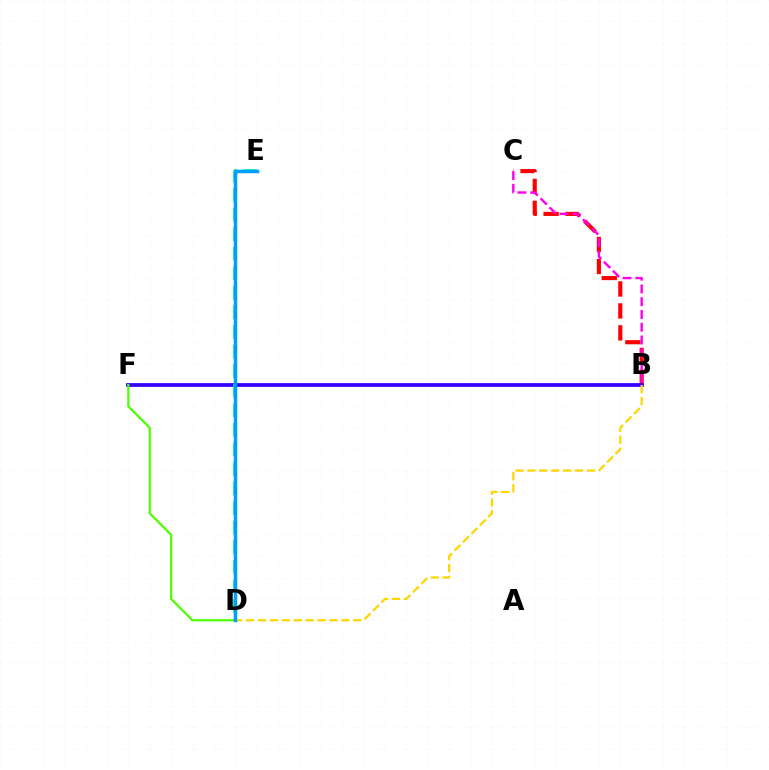{('B', 'C'): [{'color': '#ff0000', 'line_style': 'dashed', 'thickness': 2.98}, {'color': '#ff00ed', 'line_style': 'dashed', 'thickness': 1.73}], ('B', 'F'): [{'color': '#3700ff', 'line_style': 'solid', 'thickness': 2.71}], ('D', 'F'): [{'color': '#4fff00', 'line_style': 'solid', 'thickness': 1.61}], ('B', 'D'): [{'color': '#ffd500', 'line_style': 'dashed', 'thickness': 1.62}], ('D', 'E'): [{'color': '#00ff86', 'line_style': 'dashed', 'thickness': 2.66}, {'color': '#009eff', 'line_style': 'solid', 'thickness': 2.51}]}